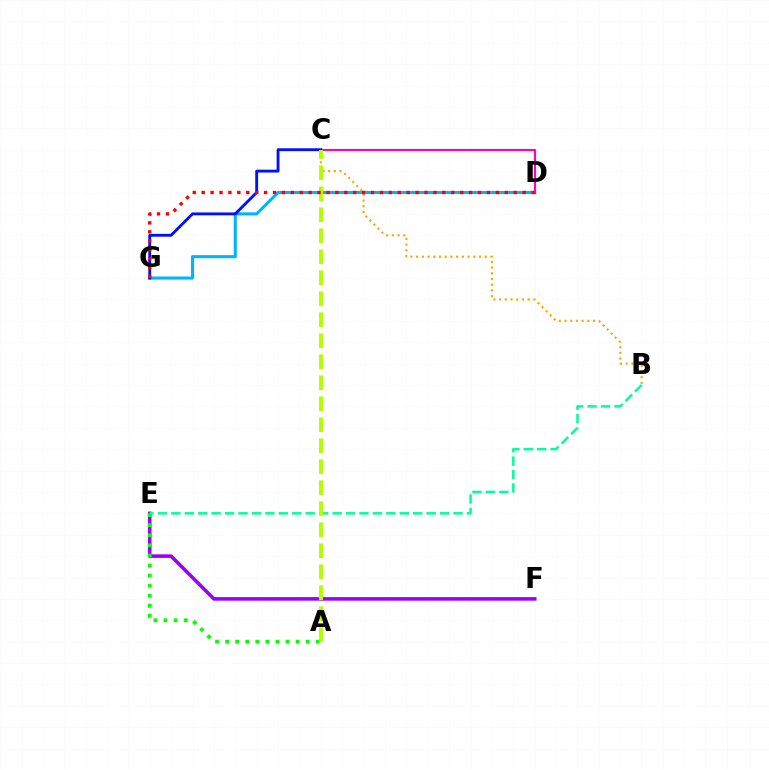{('E', 'F'): [{'color': '#9b00ff', 'line_style': 'solid', 'thickness': 2.57}], ('B', 'C'): [{'color': '#ffa500', 'line_style': 'dotted', 'thickness': 1.55}], ('A', 'E'): [{'color': '#08ff00', 'line_style': 'dotted', 'thickness': 2.74}], ('D', 'G'): [{'color': '#00b5ff', 'line_style': 'solid', 'thickness': 2.22}, {'color': '#ff0000', 'line_style': 'dotted', 'thickness': 2.42}], ('C', 'D'): [{'color': '#ff00bd', 'line_style': 'solid', 'thickness': 1.52}], ('C', 'G'): [{'color': '#0010ff', 'line_style': 'solid', 'thickness': 2.06}], ('B', 'E'): [{'color': '#00ff9d', 'line_style': 'dashed', 'thickness': 1.83}], ('A', 'C'): [{'color': '#b3ff00', 'line_style': 'dashed', 'thickness': 2.85}]}